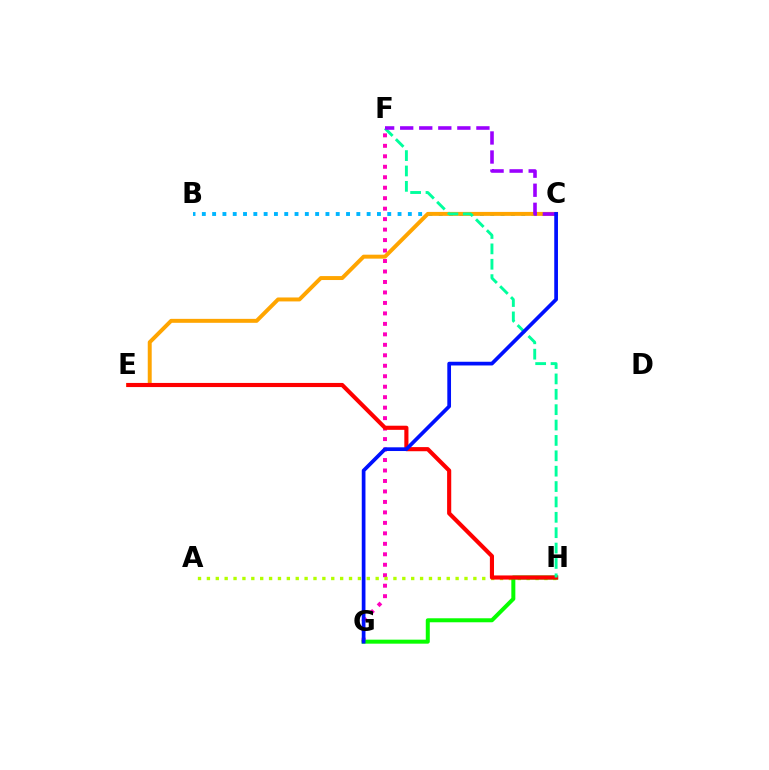{('F', 'G'): [{'color': '#ff00bd', 'line_style': 'dotted', 'thickness': 2.85}], ('B', 'C'): [{'color': '#00b5ff', 'line_style': 'dotted', 'thickness': 2.8}], ('C', 'E'): [{'color': '#ffa500', 'line_style': 'solid', 'thickness': 2.85}], ('A', 'H'): [{'color': '#b3ff00', 'line_style': 'dotted', 'thickness': 2.41}], ('G', 'H'): [{'color': '#08ff00', 'line_style': 'solid', 'thickness': 2.88}], ('E', 'H'): [{'color': '#ff0000', 'line_style': 'solid', 'thickness': 2.97}], ('F', 'H'): [{'color': '#00ff9d', 'line_style': 'dashed', 'thickness': 2.09}], ('C', 'F'): [{'color': '#9b00ff', 'line_style': 'dashed', 'thickness': 2.59}], ('C', 'G'): [{'color': '#0010ff', 'line_style': 'solid', 'thickness': 2.67}]}